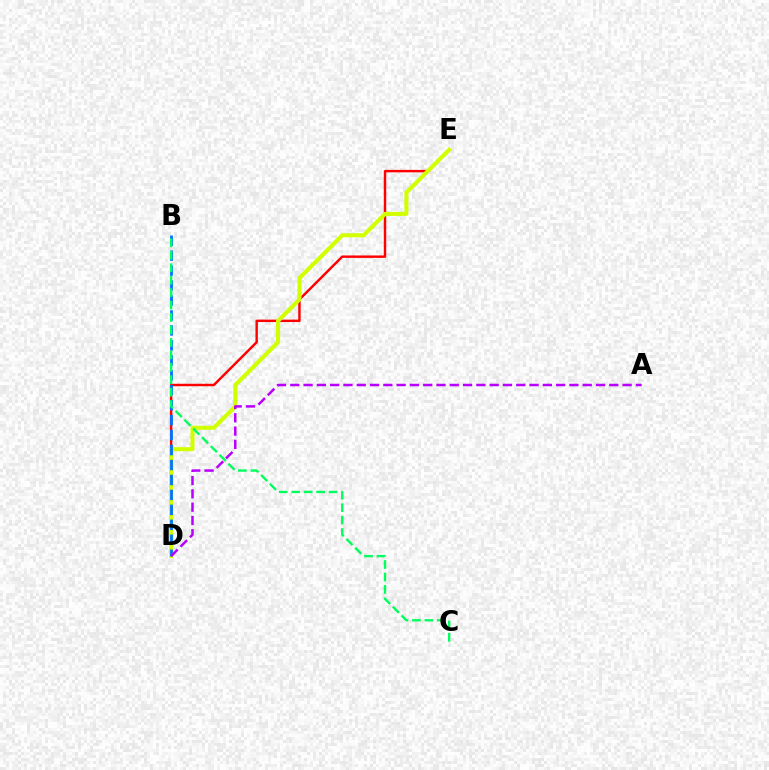{('D', 'E'): [{'color': '#ff0000', 'line_style': 'solid', 'thickness': 1.75}, {'color': '#d1ff00', 'line_style': 'solid', 'thickness': 2.93}], ('B', 'D'): [{'color': '#0074ff', 'line_style': 'dashed', 'thickness': 2.03}], ('A', 'D'): [{'color': '#b900ff', 'line_style': 'dashed', 'thickness': 1.81}], ('B', 'C'): [{'color': '#00ff5c', 'line_style': 'dashed', 'thickness': 1.69}]}